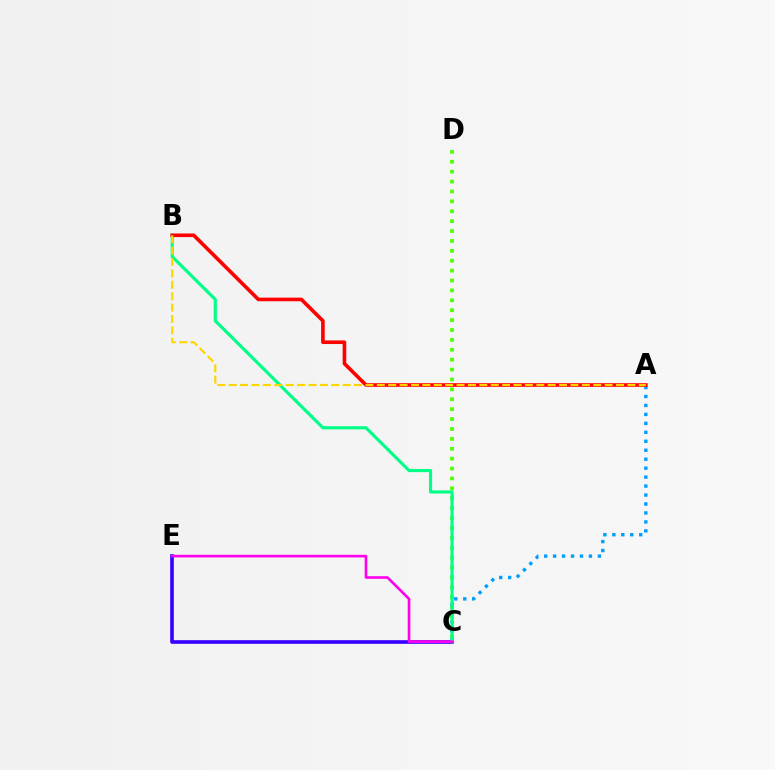{('C', 'E'): [{'color': '#3700ff', 'line_style': 'solid', 'thickness': 2.62}, {'color': '#ff00ed', 'line_style': 'solid', 'thickness': 1.89}], ('C', 'D'): [{'color': '#4fff00', 'line_style': 'dotted', 'thickness': 2.69}], ('A', 'C'): [{'color': '#009eff', 'line_style': 'dotted', 'thickness': 2.43}], ('B', 'C'): [{'color': '#00ff86', 'line_style': 'solid', 'thickness': 2.26}], ('A', 'B'): [{'color': '#ff0000', 'line_style': 'solid', 'thickness': 2.61}, {'color': '#ffd500', 'line_style': 'dashed', 'thickness': 1.55}]}